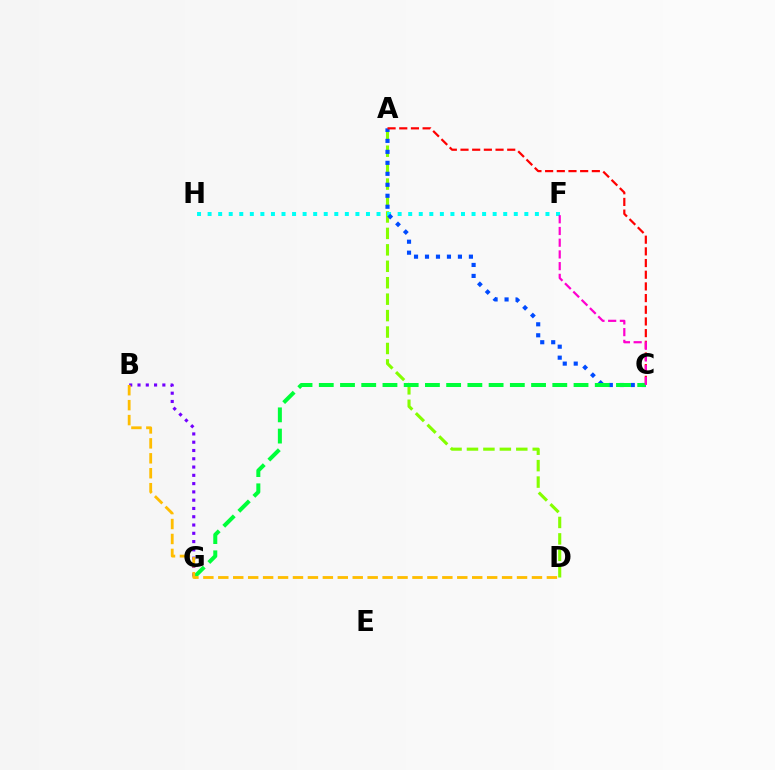{('A', 'D'): [{'color': '#84ff00', 'line_style': 'dashed', 'thickness': 2.23}], ('F', 'H'): [{'color': '#00fff6', 'line_style': 'dotted', 'thickness': 2.87}], ('A', 'C'): [{'color': '#004bff', 'line_style': 'dotted', 'thickness': 2.98}, {'color': '#ff0000', 'line_style': 'dashed', 'thickness': 1.59}], ('B', 'G'): [{'color': '#7200ff', 'line_style': 'dotted', 'thickness': 2.25}], ('C', 'G'): [{'color': '#00ff39', 'line_style': 'dashed', 'thickness': 2.88}], ('C', 'F'): [{'color': '#ff00cf', 'line_style': 'dashed', 'thickness': 1.59}], ('B', 'D'): [{'color': '#ffbd00', 'line_style': 'dashed', 'thickness': 2.03}]}